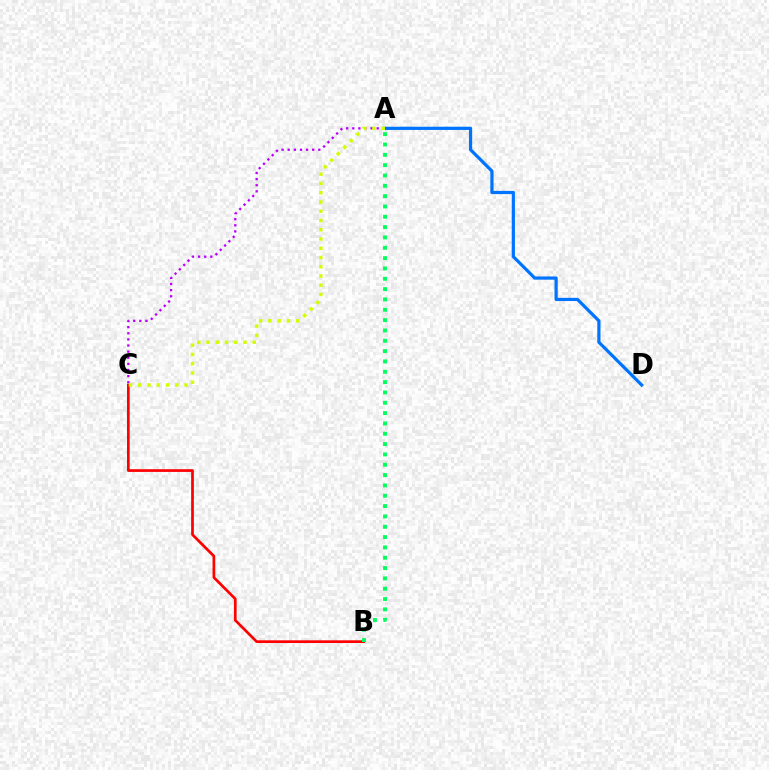{('A', 'D'): [{'color': '#0074ff', 'line_style': 'solid', 'thickness': 2.31}], ('B', 'C'): [{'color': '#ff0000', 'line_style': 'solid', 'thickness': 1.95}], ('A', 'B'): [{'color': '#00ff5c', 'line_style': 'dotted', 'thickness': 2.81}], ('A', 'C'): [{'color': '#b900ff', 'line_style': 'dotted', 'thickness': 1.66}, {'color': '#d1ff00', 'line_style': 'dotted', 'thickness': 2.51}]}